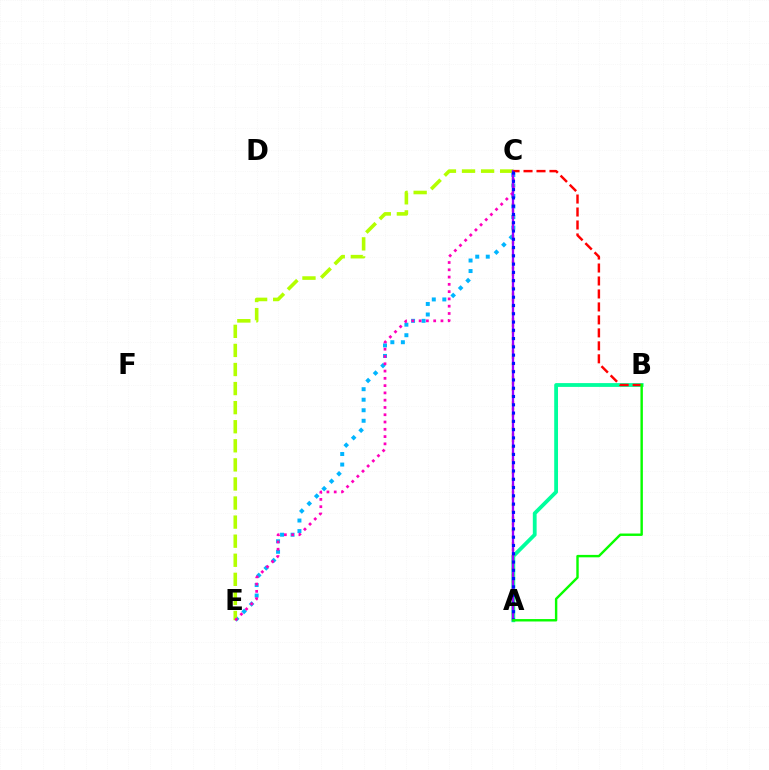{('A', 'B'): [{'color': '#00ff9d', 'line_style': 'solid', 'thickness': 2.74}, {'color': '#08ff00', 'line_style': 'solid', 'thickness': 1.74}], ('C', 'E'): [{'color': '#00b5ff', 'line_style': 'dotted', 'thickness': 2.86}, {'color': '#b3ff00', 'line_style': 'dashed', 'thickness': 2.59}, {'color': '#ff00bd', 'line_style': 'dotted', 'thickness': 1.98}], ('A', 'C'): [{'color': '#ffa500', 'line_style': 'dotted', 'thickness': 1.74}, {'color': '#9b00ff', 'line_style': 'solid', 'thickness': 1.67}, {'color': '#0010ff', 'line_style': 'dotted', 'thickness': 2.25}], ('B', 'C'): [{'color': '#ff0000', 'line_style': 'dashed', 'thickness': 1.76}]}